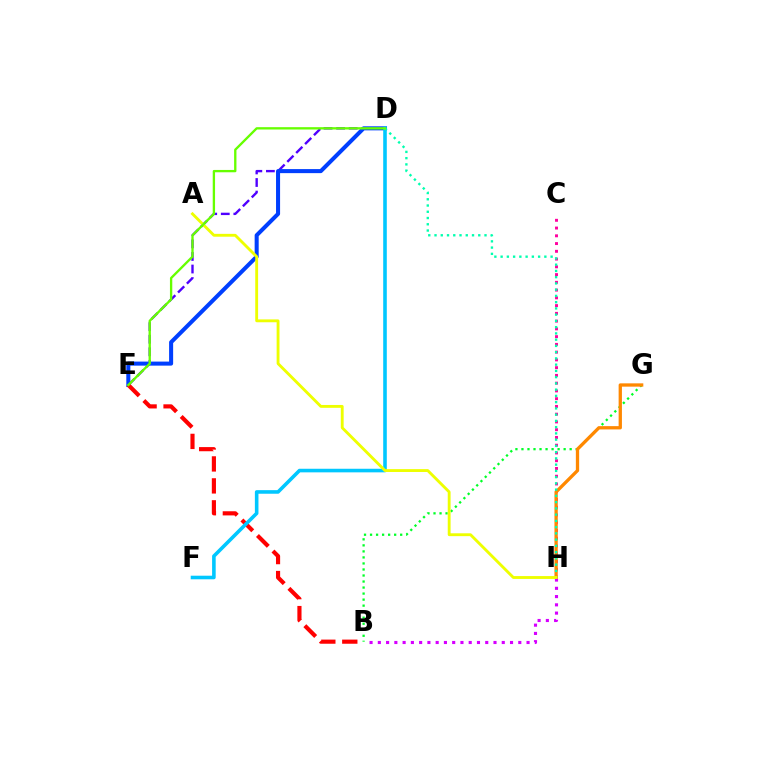{('B', 'G'): [{'color': '#00ff27', 'line_style': 'dotted', 'thickness': 1.64}], ('D', 'E'): [{'color': '#4f00ff', 'line_style': 'dashed', 'thickness': 1.71}, {'color': '#003fff', 'line_style': 'solid', 'thickness': 2.91}, {'color': '#66ff00', 'line_style': 'solid', 'thickness': 1.68}], ('B', 'E'): [{'color': '#ff0000', 'line_style': 'dashed', 'thickness': 2.98}], ('C', 'H'): [{'color': '#ff00a0', 'line_style': 'dotted', 'thickness': 2.11}], ('G', 'H'): [{'color': '#ff8800', 'line_style': 'solid', 'thickness': 2.38}], ('B', 'H'): [{'color': '#d600ff', 'line_style': 'dotted', 'thickness': 2.24}], ('D', 'F'): [{'color': '#00c7ff', 'line_style': 'solid', 'thickness': 2.58}], ('D', 'H'): [{'color': '#00ffaf', 'line_style': 'dotted', 'thickness': 1.7}], ('A', 'H'): [{'color': '#eeff00', 'line_style': 'solid', 'thickness': 2.06}]}